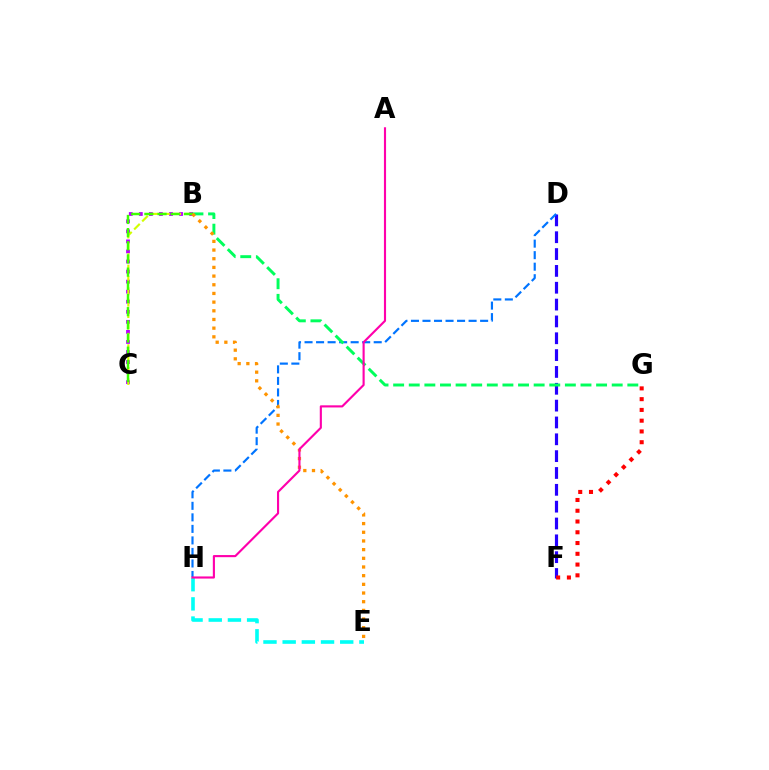{('D', 'F'): [{'color': '#2500ff', 'line_style': 'dashed', 'thickness': 2.29}], ('B', 'C'): [{'color': '#b900ff', 'line_style': 'dotted', 'thickness': 2.73}, {'color': '#d1ff00', 'line_style': 'dashed', 'thickness': 1.55}, {'color': '#3dff00', 'line_style': 'dashed', 'thickness': 1.79}], ('E', 'H'): [{'color': '#00fff6', 'line_style': 'dashed', 'thickness': 2.61}], ('D', 'H'): [{'color': '#0074ff', 'line_style': 'dashed', 'thickness': 1.57}], ('F', 'G'): [{'color': '#ff0000', 'line_style': 'dotted', 'thickness': 2.92}], ('B', 'G'): [{'color': '#00ff5c', 'line_style': 'dashed', 'thickness': 2.12}], ('B', 'E'): [{'color': '#ff9400', 'line_style': 'dotted', 'thickness': 2.36}], ('A', 'H'): [{'color': '#ff00ac', 'line_style': 'solid', 'thickness': 1.53}]}